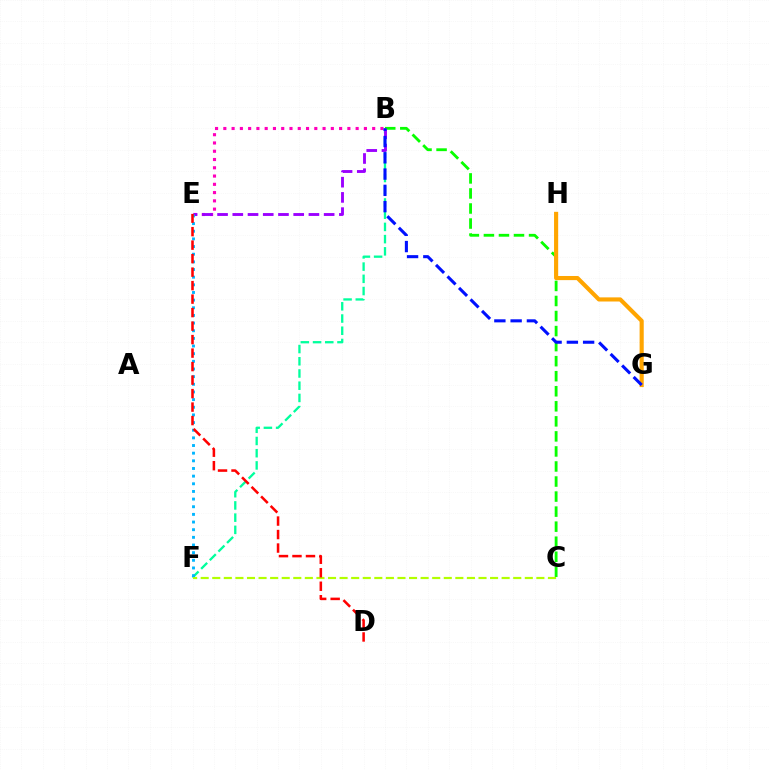{('B', 'E'): [{'color': '#ff00bd', 'line_style': 'dotted', 'thickness': 2.25}, {'color': '#9b00ff', 'line_style': 'dashed', 'thickness': 2.07}], ('B', 'C'): [{'color': '#08ff00', 'line_style': 'dashed', 'thickness': 2.04}], ('G', 'H'): [{'color': '#ffa500', 'line_style': 'solid', 'thickness': 2.97}], ('B', 'F'): [{'color': '#00ff9d', 'line_style': 'dashed', 'thickness': 1.66}], ('C', 'F'): [{'color': '#b3ff00', 'line_style': 'dashed', 'thickness': 1.57}], ('E', 'F'): [{'color': '#00b5ff', 'line_style': 'dotted', 'thickness': 2.08}], ('B', 'G'): [{'color': '#0010ff', 'line_style': 'dashed', 'thickness': 2.21}], ('D', 'E'): [{'color': '#ff0000', 'line_style': 'dashed', 'thickness': 1.83}]}